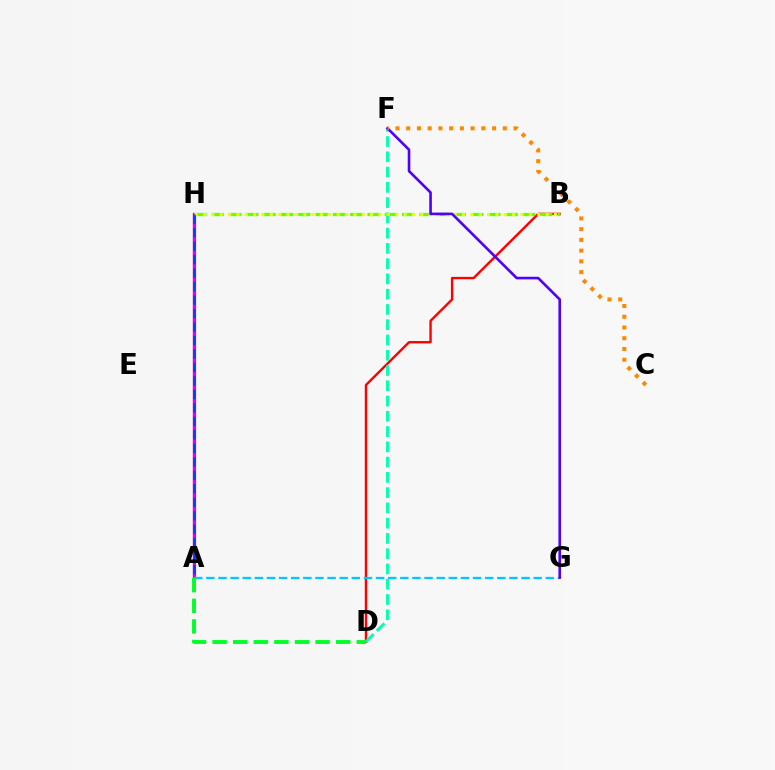{('B', 'D'): [{'color': '#ff0000', 'line_style': 'solid', 'thickness': 1.72}], ('A', 'H'): [{'color': '#ff00a0', 'line_style': 'solid', 'thickness': 1.63}, {'color': '#d600ff', 'line_style': 'solid', 'thickness': 2.28}, {'color': '#003fff', 'line_style': 'dashed', 'thickness': 1.83}], ('D', 'F'): [{'color': '#00ffaf', 'line_style': 'dashed', 'thickness': 2.07}], ('B', 'H'): [{'color': '#66ff00', 'line_style': 'dashed', 'thickness': 2.35}, {'color': '#eeff00', 'line_style': 'dotted', 'thickness': 2.27}], ('A', 'G'): [{'color': '#00c7ff', 'line_style': 'dashed', 'thickness': 1.65}], ('F', 'G'): [{'color': '#4f00ff', 'line_style': 'solid', 'thickness': 1.89}], ('A', 'D'): [{'color': '#00ff27', 'line_style': 'dashed', 'thickness': 2.8}], ('C', 'F'): [{'color': '#ff8800', 'line_style': 'dotted', 'thickness': 2.92}]}